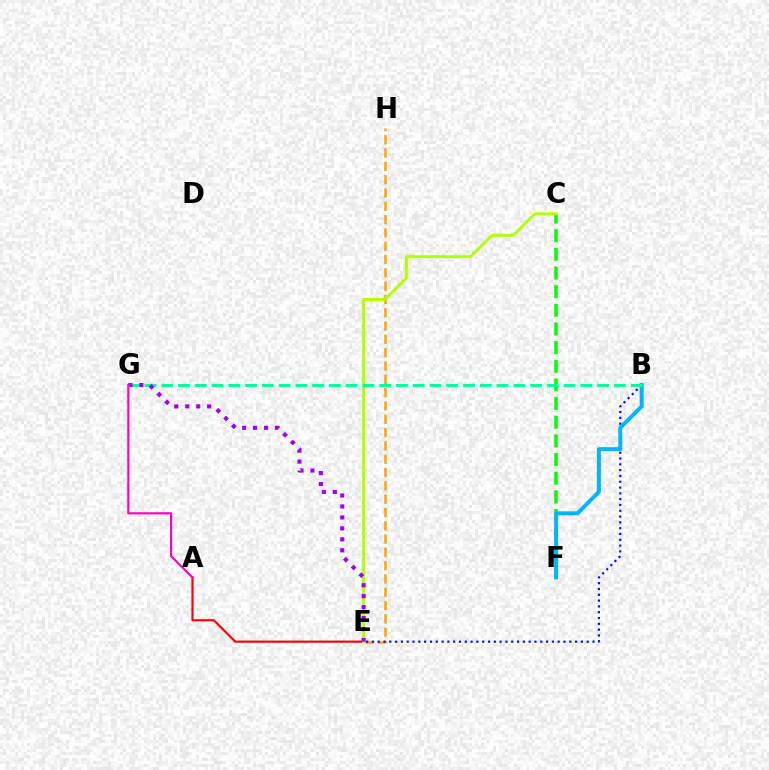{('A', 'E'): [{'color': '#ff0000', 'line_style': 'solid', 'thickness': 1.58}], ('C', 'F'): [{'color': '#08ff00', 'line_style': 'dashed', 'thickness': 2.53}], ('E', 'H'): [{'color': '#ffa500', 'line_style': 'dashed', 'thickness': 1.81}], ('C', 'E'): [{'color': '#b3ff00', 'line_style': 'solid', 'thickness': 2.13}], ('B', 'E'): [{'color': '#0010ff', 'line_style': 'dotted', 'thickness': 1.58}], ('B', 'F'): [{'color': '#00b5ff', 'line_style': 'solid', 'thickness': 2.87}], ('B', 'G'): [{'color': '#00ff9d', 'line_style': 'dashed', 'thickness': 2.28}], ('E', 'G'): [{'color': '#9b00ff', 'line_style': 'dotted', 'thickness': 2.98}], ('A', 'G'): [{'color': '#ff00bd', 'line_style': 'solid', 'thickness': 1.56}]}